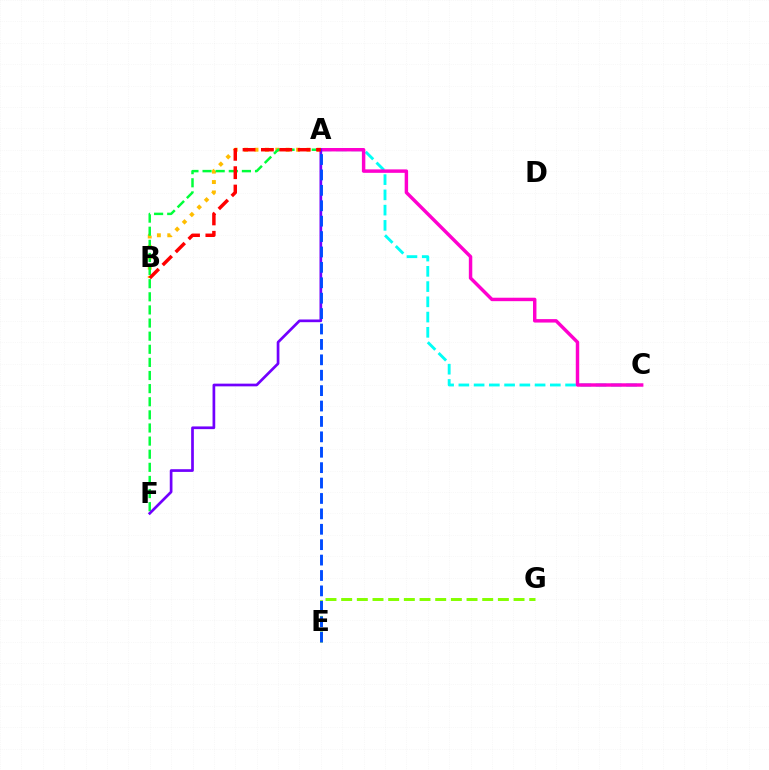{('A', 'C'): [{'color': '#00fff6', 'line_style': 'dashed', 'thickness': 2.07}, {'color': '#ff00cf', 'line_style': 'solid', 'thickness': 2.48}], ('A', 'B'): [{'color': '#ffbd00', 'line_style': 'dotted', 'thickness': 2.83}, {'color': '#ff0000', 'line_style': 'dashed', 'thickness': 2.49}], ('A', 'F'): [{'color': '#00ff39', 'line_style': 'dashed', 'thickness': 1.78}, {'color': '#7200ff', 'line_style': 'solid', 'thickness': 1.94}], ('E', 'G'): [{'color': '#84ff00', 'line_style': 'dashed', 'thickness': 2.13}], ('A', 'E'): [{'color': '#004bff', 'line_style': 'dashed', 'thickness': 2.09}]}